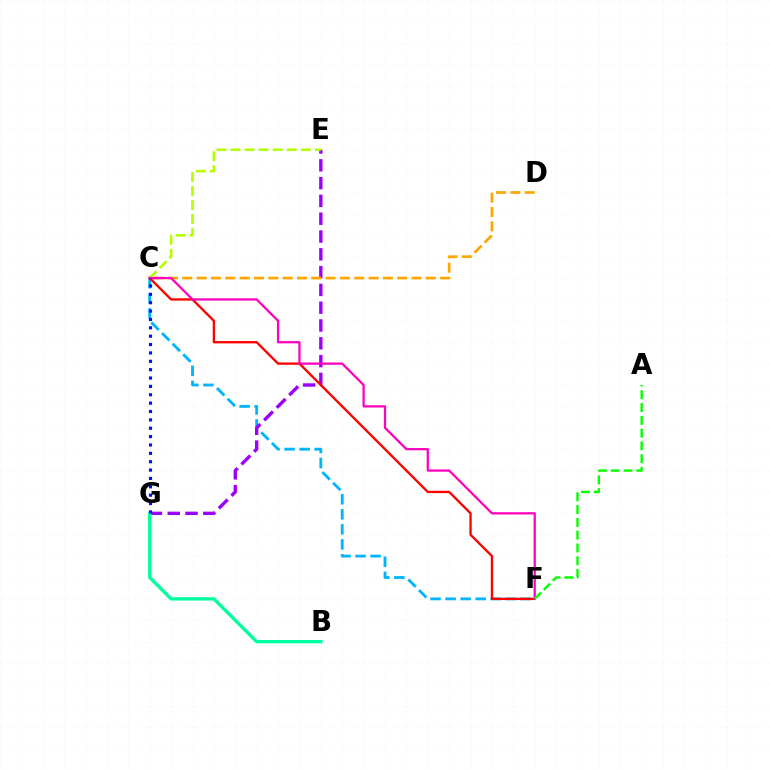{('C', 'F'): [{'color': '#00b5ff', 'line_style': 'dashed', 'thickness': 2.04}, {'color': '#ff0000', 'line_style': 'solid', 'thickness': 1.67}, {'color': '#ff00bd', 'line_style': 'solid', 'thickness': 1.62}], ('E', 'G'): [{'color': '#9b00ff', 'line_style': 'dashed', 'thickness': 2.42}], ('C', 'E'): [{'color': '#b3ff00', 'line_style': 'dashed', 'thickness': 1.91}], ('C', 'D'): [{'color': '#ffa500', 'line_style': 'dashed', 'thickness': 1.95}], ('B', 'G'): [{'color': '#00ff9d', 'line_style': 'solid', 'thickness': 2.41}], ('C', 'G'): [{'color': '#0010ff', 'line_style': 'dotted', 'thickness': 2.27}], ('A', 'F'): [{'color': '#08ff00', 'line_style': 'dashed', 'thickness': 1.74}]}